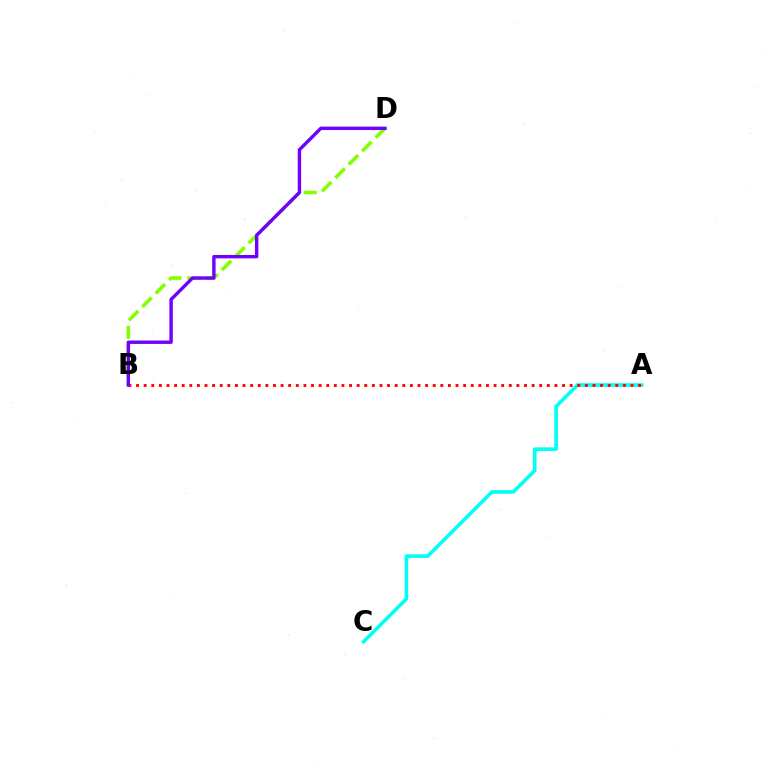{('B', 'D'): [{'color': '#84ff00', 'line_style': 'dashed', 'thickness': 2.58}, {'color': '#7200ff', 'line_style': 'solid', 'thickness': 2.45}], ('A', 'C'): [{'color': '#00fff6', 'line_style': 'solid', 'thickness': 2.62}], ('A', 'B'): [{'color': '#ff0000', 'line_style': 'dotted', 'thickness': 2.07}]}